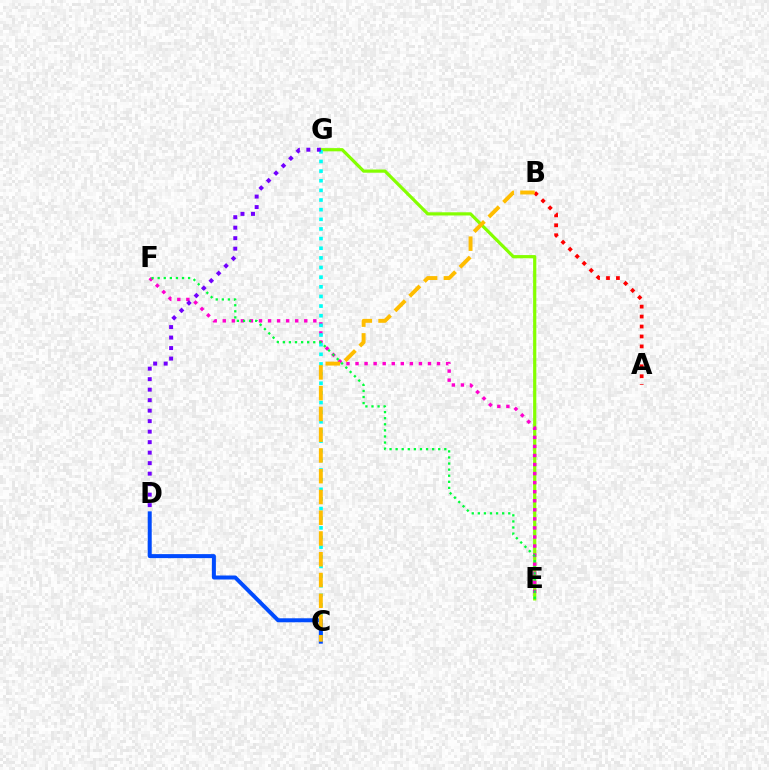{('E', 'G'): [{'color': '#84ff00', 'line_style': 'solid', 'thickness': 2.3}], ('A', 'B'): [{'color': '#ff0000', 'line_style': 'dotted', 'thickness': 2.7}], ('E', 'F'): [{'color': '#ff00cf', 'line_style': 'dotted', 'thickness': 2.46}, {'color': '#00ff39', 'line_style': 'dotted', 'thickness': 1.65}], ('C', 'G'): [{'color': '#00fff6', 'line_style': 'dotted', 'thickness': 2.62}], ('D', 'G'): [{'color': '#7200ff', 'line_style': 'dotted', 'thickness': 2.85}], ('C', 'D'): [{'color': '#004bff', 'line_style': 'solid', 'thickness': 2.88}], ('B', 'C'): [{'color': '#ffbd00', 'line_style': 'dashed', 'thickness': 2.82}]}